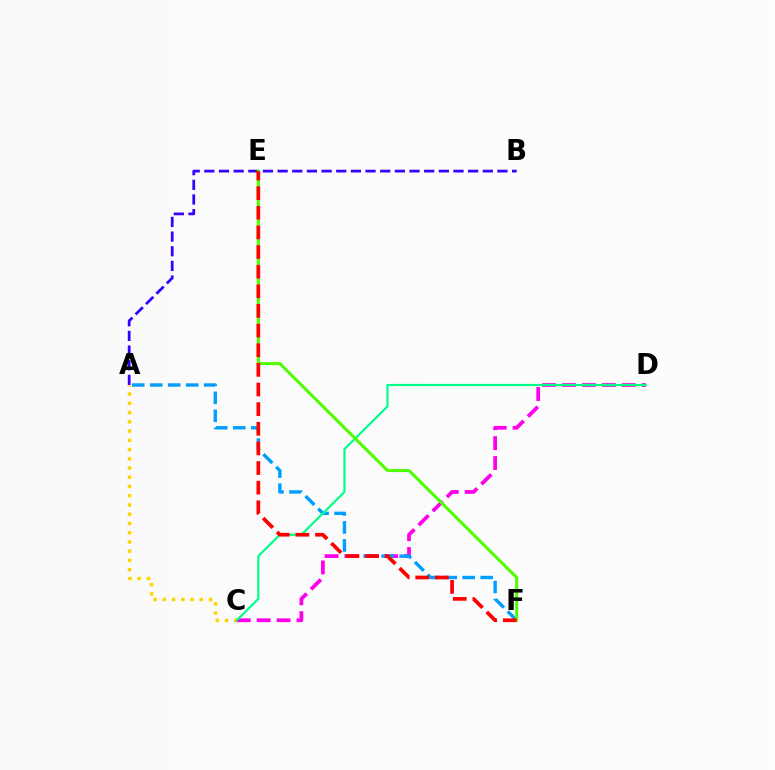{('A', 'B'): [{'color': '#3700ff', 'line_style': 'dashed', 'thickness': 1.99}], ('A', 'C'): [{'color': '#ffd500', 'line_style': 'dotted', 'thickness': 2.51}], ('C', 'D'): [{'color': '#ff00ed', 'line_style': 'dashed', 'thickness': 2.7}, {'color': '#00ff86', 'line_style': 'solid', 'thickness': 1.56}], ('A', 'F'): [{'color': '#009eff', 'line_style': 'dashed', 'thickness': 2.44}], ('E', 'F'): [{'color': '#4fff00', 'line_style': 'solid', 'thickness': 2.2}, {'color': '#ff0000', 'line_style': 'dashed', 'thickness': 2.67}]}